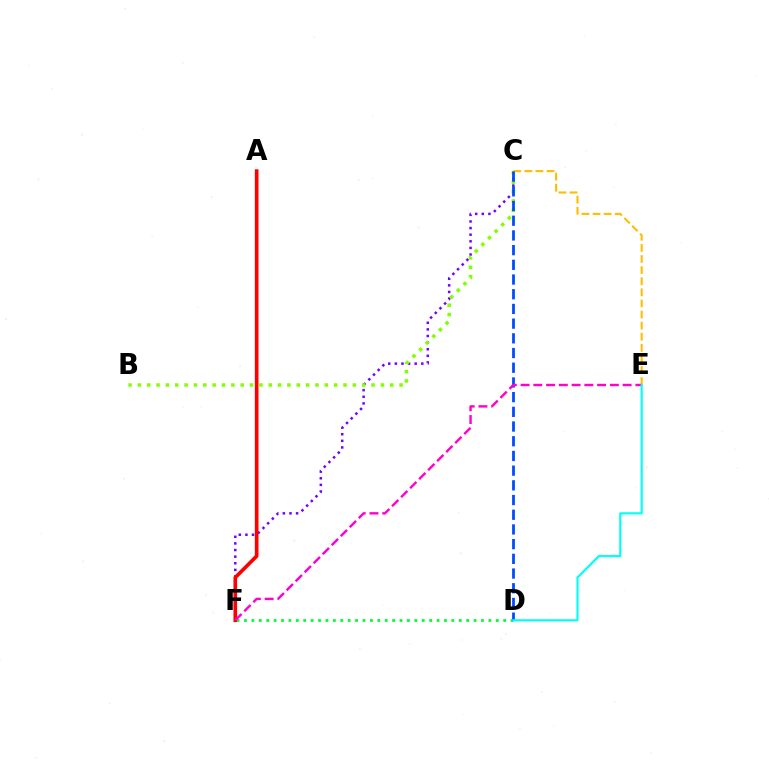{('D', 'F'): [{'color': '#00ff39', 'line_style': 'dotted', 'thickness': 2.01}], ('C', 'E'): [{'color': '#ffbd00', 'line_style': 'dashed', 'thickness': 1.51}], ('C', 'F'): [{'color': '#7200ff', 'line_style': 'dotted', 'thickness': 1.8}], ('B', 'C'): [{'color': '#84ff00', 'line_style': 'dotted', 'thickness': 2.54}], ('C', 'D'): [{'color': '#004bff', 'line_style': 'dashed', 'thickness': 2.0}], ('A', 'F'): [{'color': '#ff0000', 'line_style': 'solid', 'thickness': 2.62}], ('E', 'F'): [{'color': '#ff00cf', 'line_style': 'dashed', 'thickness': 1.73}], ('D', 'E'): [{'color': '#00fff6', 'line_style': 'solid', 'thickness': 1.55}]}